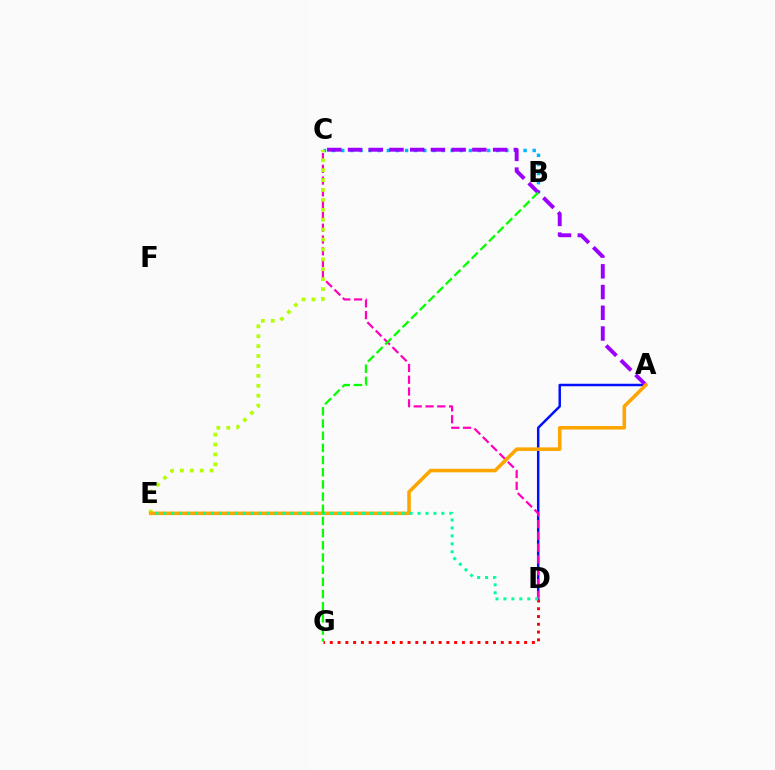{('A', 'D'): [{'color': '#0010ff', 'line_style': 'solid', 'thickness': 1.79}], ('B', 'C'): [{'color': '#00b5ff', 'line_style': 'dotted', 'thickness': 2.48}], ('C', 'D'): [{'color': '#ff00bd', 'line_style': 'dashed', 'thickness': 1.6}], ('A', 'C'): [{'color': '#9b00ff', 'line_style': 'dashed', 'thickness': 2.82}], ('D', 'G'): [{'color': '#ff0000', 'line_style': 'dotted', 'thickness': 2.11}], ('C', 'E'): [{'color': '#b3ff00', 'line_style': 'dotted', 'thickness': 2.69}], ('A', 'E'): [{'color': '#ffa500', 'line_style': 'solid', 'thickness': 2.56}], ('D', 'E'): [{'color': '#00ff9d', 'line_style': 'dotted', 'thickness': 2.16}], ('B', 'G'): [{'color': '#08ff00', 'line_style': 'dashed', 'thickness': 1.65}]}